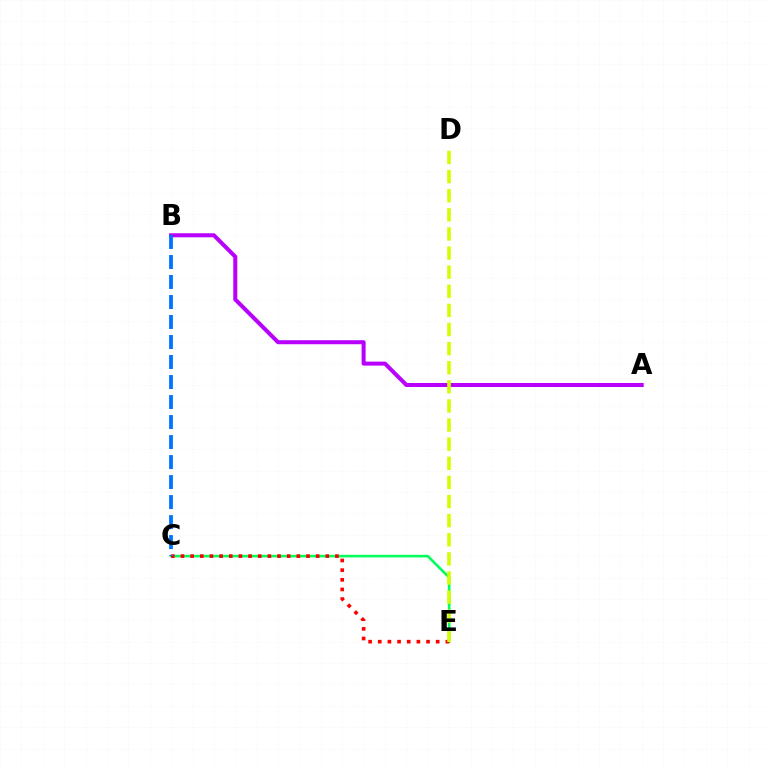{('C', 'E'): [{'color': '#00ff5c', 'line_style': 'solid', 'thickness': 1.89}, {'color': '#ff0000', 'line_style': 'dotted', 'thickness': 2.62}], ('A', 'B'): [{'color': '#b900ff', 'line_style': 'solid', 'thickness': 2.9}], ('B', 'C'): [{'color': '#0074ff', 'line_style': 'dashed', 'thickness': 2.72}], ('D', 'E'): [{'color': '#d1ff00', 'line_style': 'dashed', 'thickness': 2.6}]}